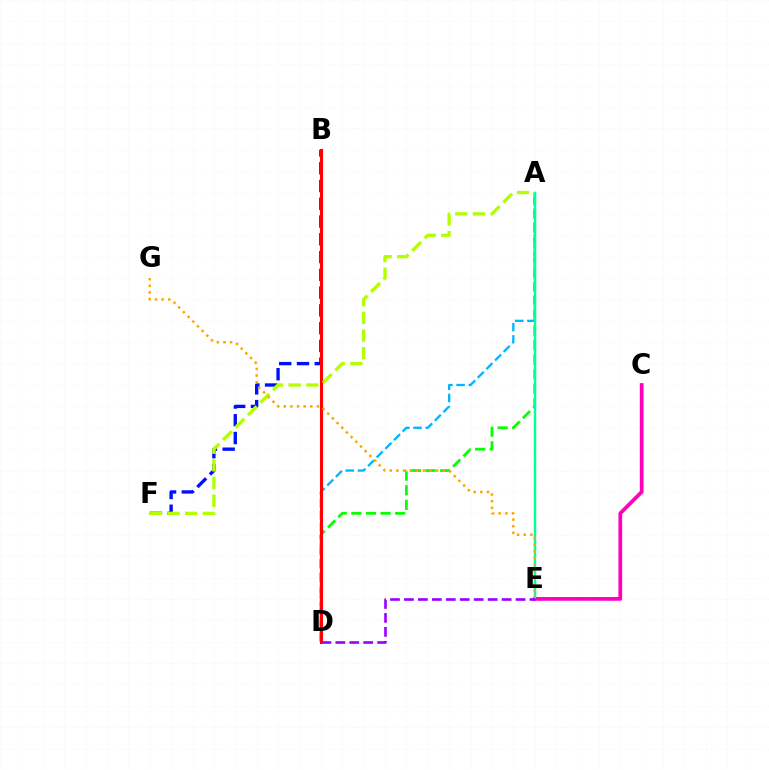{('B', 'F'): [{'color': '#0010ff', 'line_style': 'dashed', 'thickness': 2.41}], ('A', 'D'): [{'color': '#08ff00', 'line_style': 'dashed', 'thickness': 1.99}, {'color': '#00b5ff', 'line_style': 'dashed', 'thickness': 1.66}], ('B', 'D'): [{'color': '#ff0000', 'line_style': 'solid', 'thickness': 2.2}], ('A', 'E'): [{'color': '#00ff9d', 'line_style': 'solid', 'thickness': 1.75}], ('C', 'E'): [{'color': '#ff00bd', 'line_style': 'solid', 'thickness': 2.69}], ('A', 'F'): [{'color': '#b3ff00', 'line_style': 'dashed', 'thickness': 2.4}], ('E', 'G'): [{'color': '#ffa500', 'line_style': 'dotted', 'thickness': 1.8}], ('D', 'E'): [{'color': '#9b00ff', 'line_style': 'dashed', 'thickness': 1.9}]}